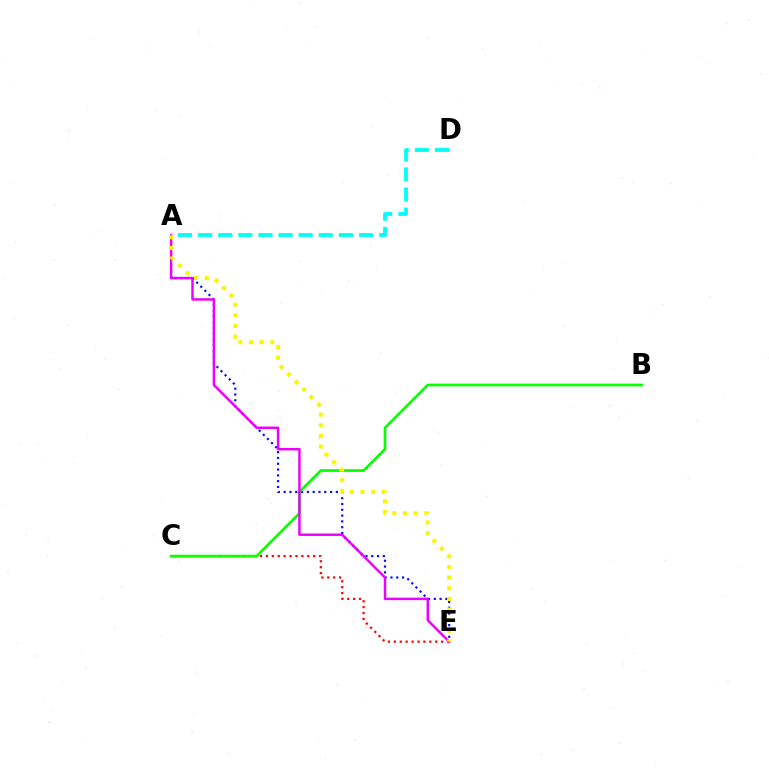{('C', 'E'): [{'color': '#ff0000', 'line_style': 'dotted', 'thickness': 1.61}], ('A', 'E'): [{'color': '#0010ff', 'line_style': 'dotted', 'thickness': 1.58}, {'color': '#ee00ff', 'line_style': 'solid', 'thickness': 1.77}, {'color': '#fcf500', 'line_style': 'dotted', 'thickness': 2.89}], ('B', 'C'): [{'color': '#08ff00', 'line_style': 'solid', 'thickness': 1.94}], ('A', 'D'): [{'color': '#00fff6', 'line_style': 'dashed', 'thickness': 2.73}]}